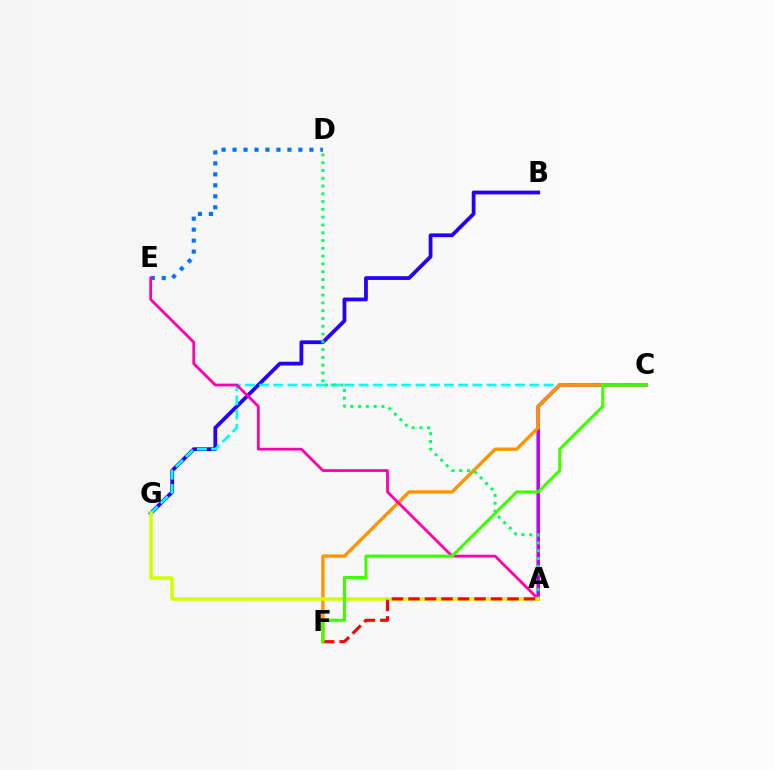{('A', 'C'): [{'color': '#b900ff', 'line_style': 'solid', 'thickness': 2.52}], ('B', 'G'): [{'color': '#2500ff', 'line_style': 'solid', 'thickness': 2.72}], ('C', 'G'): [{'color': '#00fff6', 'line_style': 'dashed', 'thickness': 1.93}], ('C', 'F'): [{'color': '#ff9400', 'line_style': 'solid', 'thickness': 2.41}, {'color': '#3dff00', 'line_style': 'solid', 'thickness': 2.21}], ('D', 'E'): [{'color': '#0074ff', 'line_style': 'dotted', 'thickness': 2.98}], ('A', 'D'): [{'color': '#00ff5c', 'line_style': 'dotted', 'thickness': 2.12}], ('A', 'E'): [{'color': '#ff00ac', 'line_style': 'solid', 'thickness': 2.0}], ('A', 'G'): [{'color': '#d1ff00', 'line_style': 'solid', 'thickness': 2.52}], ('A', 'F'): [{'color': '#ff0000', 'line_style': 'dashed', 'thickness': 2.24}]}